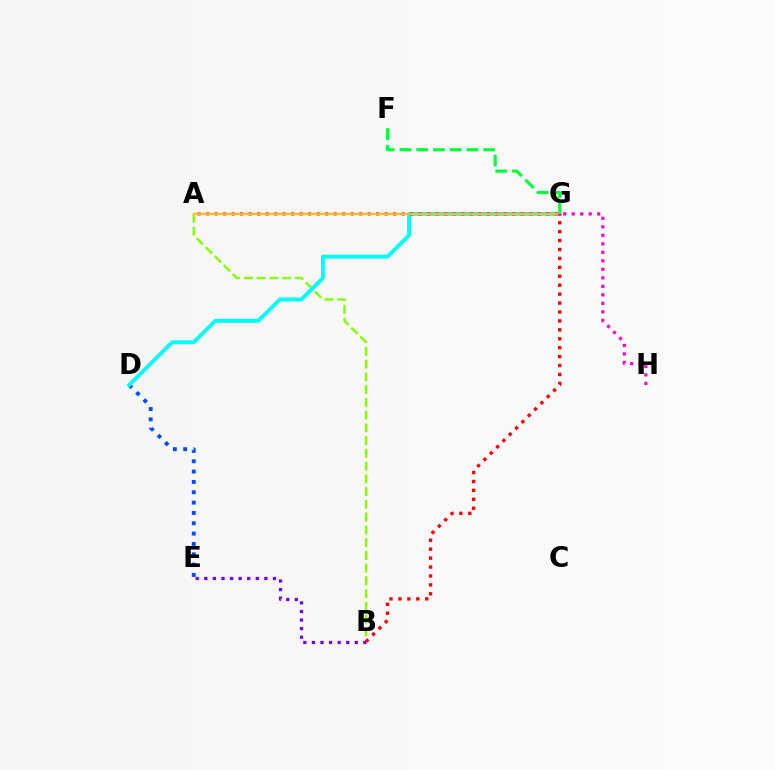{('D', 'E'): [{'color': '#004bff', 'line_style': 'dotted', 'thickness': 2.81}], ('A', 'B'): [{'color': '#84ff00', 'line_style': 'dashed', 'thickness': 1.73}], ('B', 'E'): [{'color': '#7200ff', 'line_style': 'dotted', 'thickness': 2.33}], ('F', 'G'): [{'color': '#00ff39', 'line_style': 'dashed', 'thickness': 2.27}], ('D', 'G'): [{'color': '#00fff6', 'line_style': 'solid', 'thickness': 2.83}], ('A', 'H'): [{'color': '#ff00cf', 'line_style': 'dotted', 'thickness': 2.31}], ('A', 'G'): [{'color': '#ffbd00', 'line_style': 'solid', 'thickness': 1.64}], ('B', 'G'): [{'color': '#ff0000', 'line_style': 'dotted', 'thickness': 2.43}]}